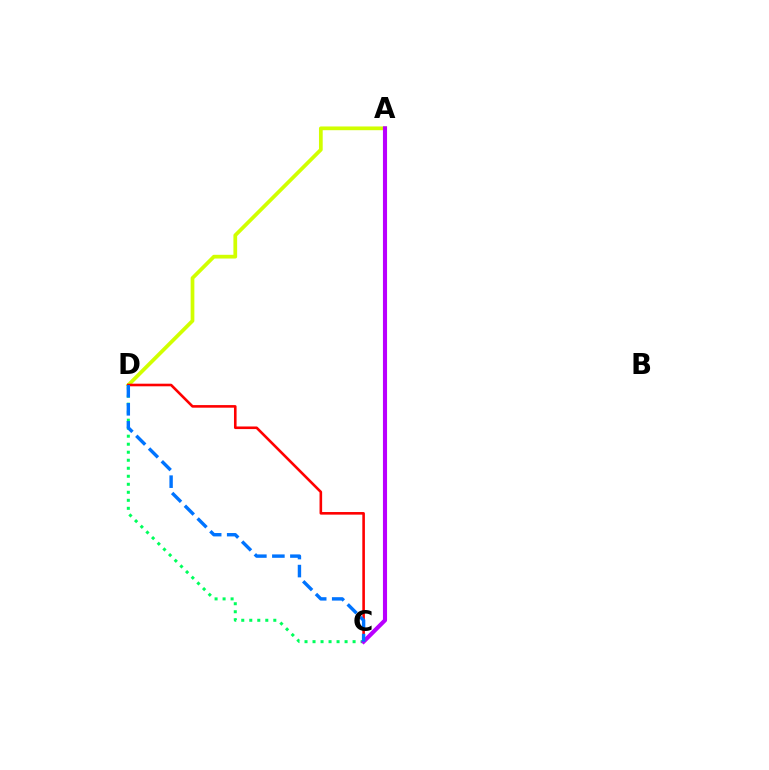{('C', 'D'): [{'color': '#00ff5c', 'line_style': 'dotted', 'thickness': 2.18}, {'color': '#ff0000', 'line_style': 'solid', 'thickness': 1.87}, {'color': '#0074ff', 'line_style': 'dashed', 'thickness': 2.45}], ('A', 'D'): [{'color': '#d1ff00', 'line_style': 'solid', 'thickness': 2.69}], ('A', 'C'): [{'color': '#b900ff', 'line_style': 'solid', 'thickness': 2.96}]}